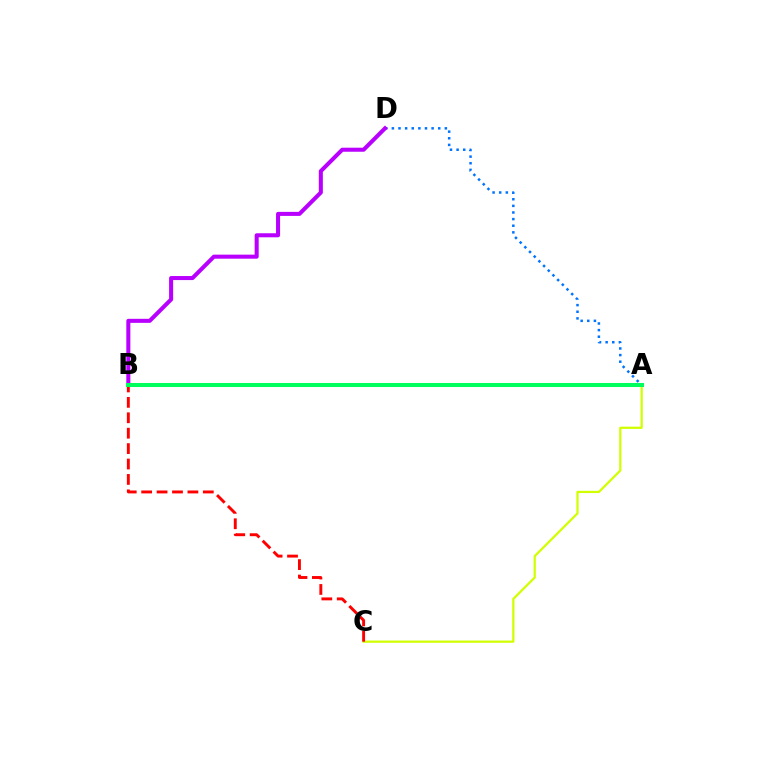{('A', 'D'): [{'color': '#0074ff', 'line_style': 'dotted', 'thickness': 1.8}], ('A', 'C'): [{'color': '#d1ff00', 'line_style': 'solid', 'thickness': 1.61}], ('B', 'D'): [{'color': '#b900ff', 'line_style': 'solid', 'thickness': 2.91}], ('B', 'C'): [{'color': '#ff0000', 'line_style': 'dashed', 'thickness': 2.09}], ('A', 'B'): [{'color': '#00ff5c', 'line_style': 'solid', 'thickness': 2.89}]}